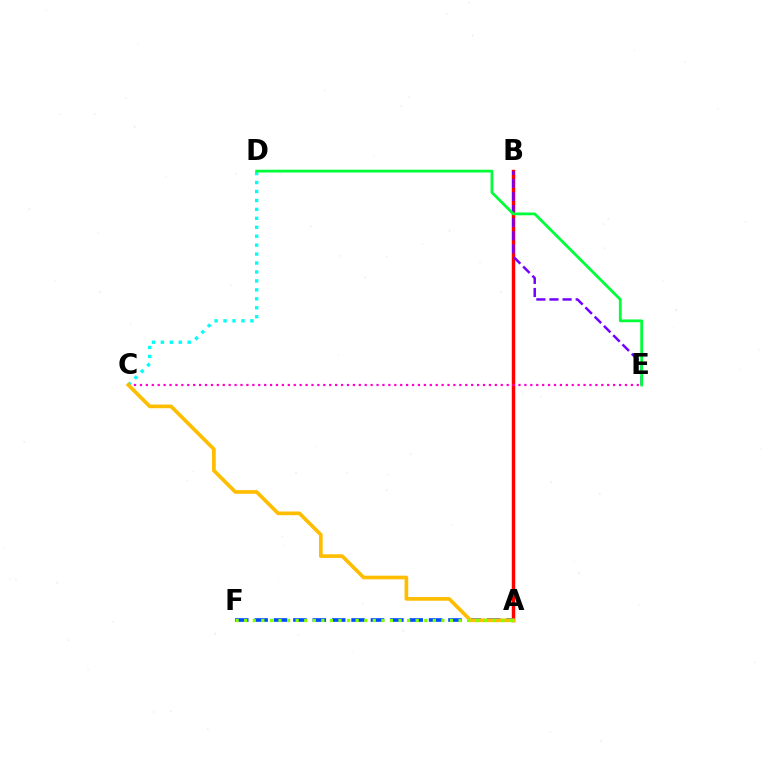{('C', 'D'): [{'color': '#00fff6', 'line_style': 'dotted', 'thickness': 2.43}], ('A', 'B'): [{'color': '#ff0000', 'line_style': 'solid', 'thickness': 2.48}], ('C', 'E'): [{'color': '#ff00cf', 'line_style': 'dotted', 'thickness': 1.61}], ('B', 'E'): [{'color': '#7200ff', 'line_style': 'dashed', 'thickness': 1.78}], ('A', 'F'): [{'color': '#004bff', 'line_style': 'dashed', 'thickness': 2.63}, {'color': '#84ff00', 'line_style': 'dotted', 'thickness': 2.33}], ('A', 'C'): [{'color': '#ffbd00', 'line_style': 'solid', 'thickness': 2.65}], ('D', 'E'): [{'color': '#00ff39', 'line_style': 'solid', 'thickness': 2.0}]}